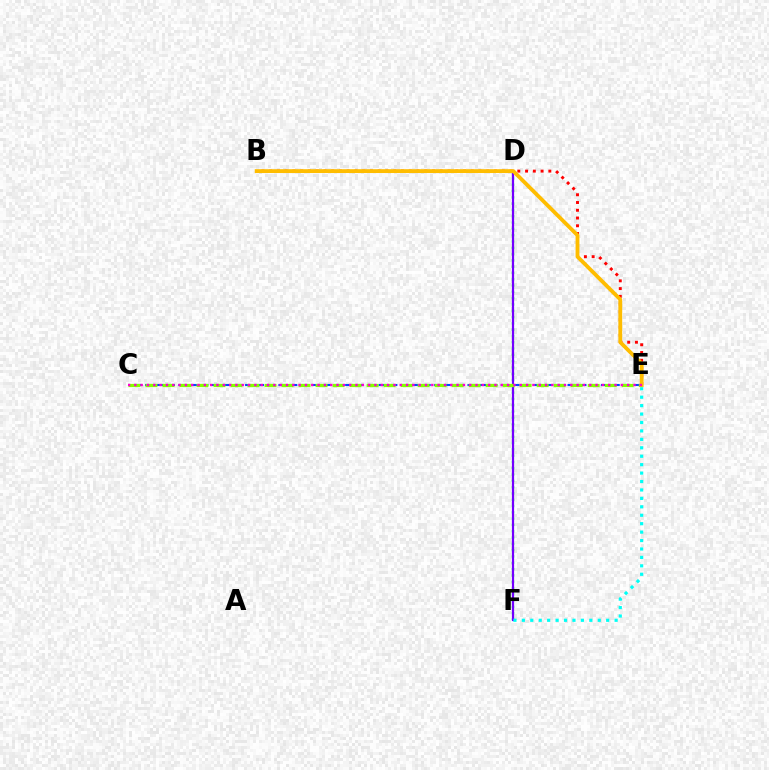{('B', 'E'): [{'color': '#ff0000', 'line_style': 'dotted', 'thickness': 2.11}, {'color': '#ffbd00', 'line_style': 'solid', 'thickness': 2.76}], ('D', 'F'): [{'color': '#00ff39', 'line_style': 'dotted', 'thickness': 1.71}, {'color': '#7200ff', 'line_style': 'solid', 'thickness': 1.59}], ('E', 'F'): [{'color': '#00fff6', 'line_style': 'dotted', 'thickness': 2.29}], ('C', 'E'): [{'color': '#004bff', 'line_style': 'dashed', 'thickness': 1.51}, {'color': '#84ff00', 'line_style': 'dashed', 'thickness': 2.31}, {'color': '#ff00cf', 'line_style': 'dotted', 'thickness': 1.72}]}